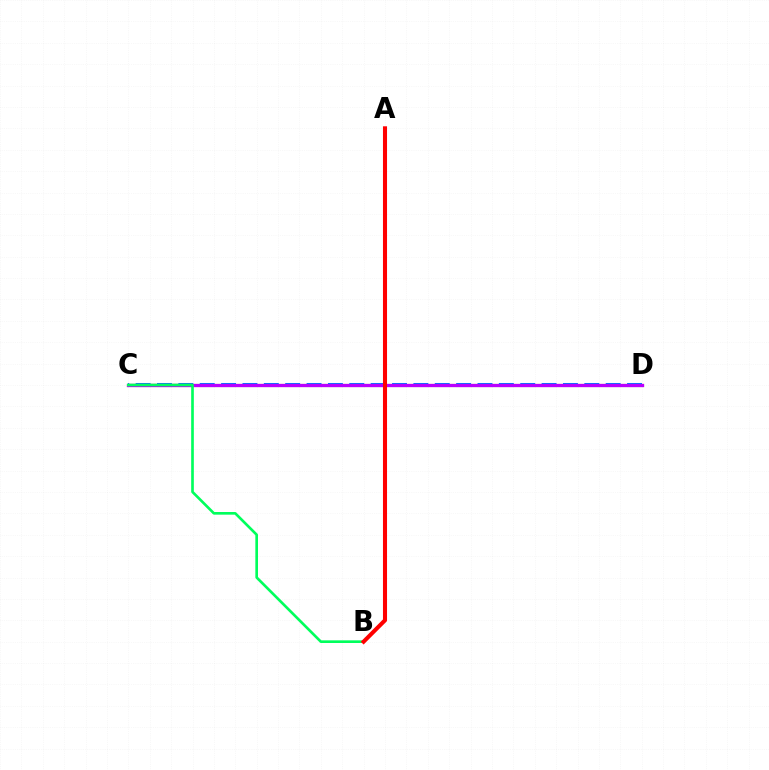{('C', 'D'): [{'color': '#d1ff00', 'line_style': 'solid', 'thickness': 2.25}, {'color': '#0074ff', 'line_style': 'dashed', 'thickness': 2.9}, {'color': '#b900ff', 'line_style': 'solid', 'thickness': 2.37}], ('B', 'C'): [{'color': '#00ff5c', 'line_style': 'solid', 'thickness': 1.91}], ('A', 'B'): [{'color': '#ff0000', 'line_style': 'solid', 'thickness': 2.93}]}